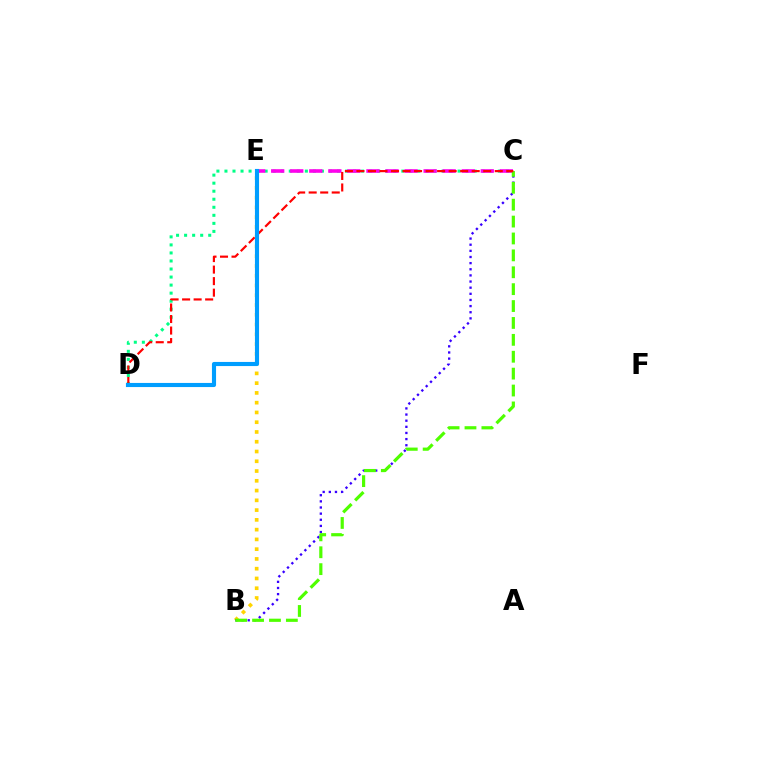{('C', 'D'): [{'color': '#00ff86', 'line_style': 'dotted', 'thickness': 2.18}, {'color': '#ff0000', 'line_style': 'dashed', 'thickness': 1.57}], ('B', 'E'): [{'color': '#ffd500', 'line_style': 'dotted', 'thickness': 2.65}], ('C', 'E'): [{'color': '#ff00ed', 'line_style': 'dashed', 'thickness': 2.59}], ('B', 'C'): [{'color': '#3700ff', 'line_style': 'dotted', 'thickness': 1.67}, {'color': '#4fff00', 'line_style': 'dashed', 'thickness': 2.3}], ('D', 'E'): [{'color': '#009eff', 'line_style': 'solid', 'thickness': 2.97}]}